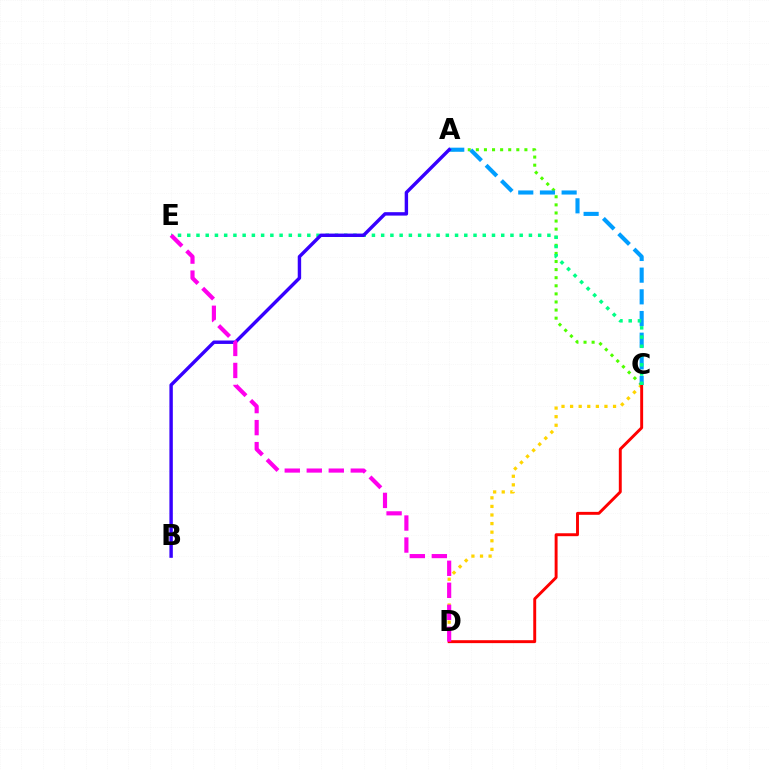{('A', 'C'): [{'color': '#4fff00', 'line_style': 'dotted', 'thickness': 2.2}, {'color': '#009eff', 'line_style': 'dashed', 'thickness': 2.95}], ('C', 'D'): [{'color': '#ffd500', 'line_style': 'dotted', 'thickness': 2.33}, {'color': '#ff0000', 'line_style': 'solid', 'thickness': 2.11}], ('C', 'E'): [{'color': '#00ff86', 'line_style': 'dotted', 'thickness': 2.51}], ('A', 'B'): [{'color': '#3700ff', 'line_style': 'solid', 'thickness': 2.46}], ('D', 'E'): [{'color': '#ff00ed', 'line_style': 'dashed', 'thickness': 2.99}]}